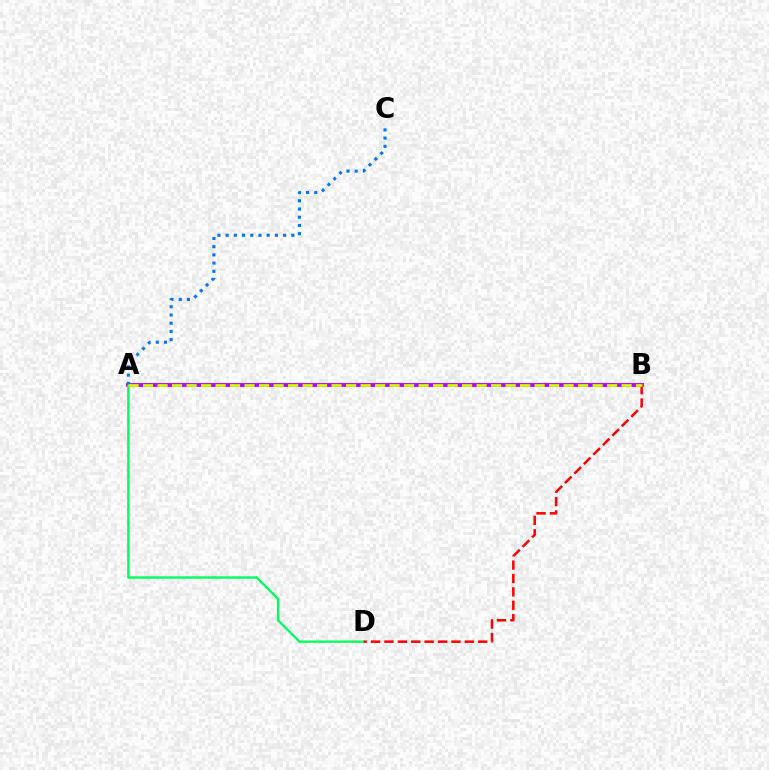{('A', 'B'): [{'color': '#b900ff', 'line_style': 'solid', 'thickness': 2.77}, {'color': '#d1ff00', 'line_style': 'dashed', 'thickness': 1.97}], ('A', 'D'): [{'color': '#00ff5c', 'line_style': 'solid', 'thickness': 1.7}], ('A', 'C'): [{'color': '#0074ff', 'line_style': 'dotted', 'thickness': 2.23}], ('B', 'D'): [{'color': '#ff0000', 'line_style': 'dashed', 'thickness': 1.82}]}